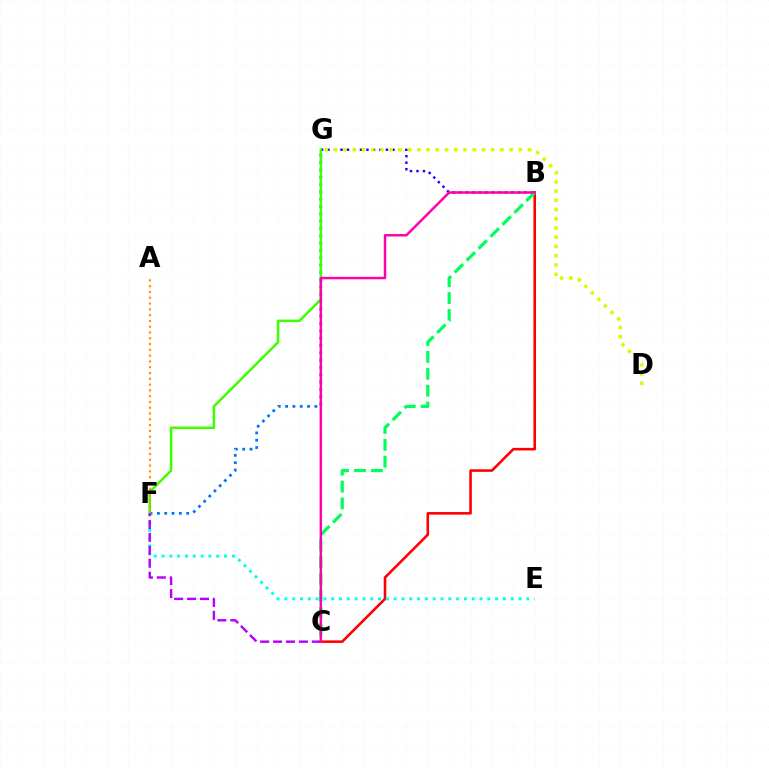{('F', 'G'): [{'color': '#0074ff', 'line_style': 'dotted', 'thickness': 1.99}, {'color': '#3dff00', 'line_style': 'solid', 'thickness': 1.82}], ('B', 'C'): [{'color': '#ff0000', 'line_style': 'solid', 'thickness': 1.86}, {'color': '#00ff5c', 'line_style': 'dashed', 'thickness': 2.3}, {'color': '#ff00ac', 'line_style': 'solid', 'thickness': 1.77}], ('B', 'G'): [{'color': '#2500ff', 'line_style': 'dotted', 'thickness': 1.76}], ('D', 'G'): [{'color': '#d1ff00', 'line_style': 'dotted', 'thickness': 2.51}], ('E', 'F'): [{'color': '#00fff6', 'line_style': 'dotted', 'thickness': 2.12}], ('C', 'F'): [{'color': '#b900ff', 'line_style': 'dashed', 'thickness': 1.75}], ('A', 'F'): [{'color': '#ff9400', 'line_style': 'dotted', 'thickness': 1.57}]}